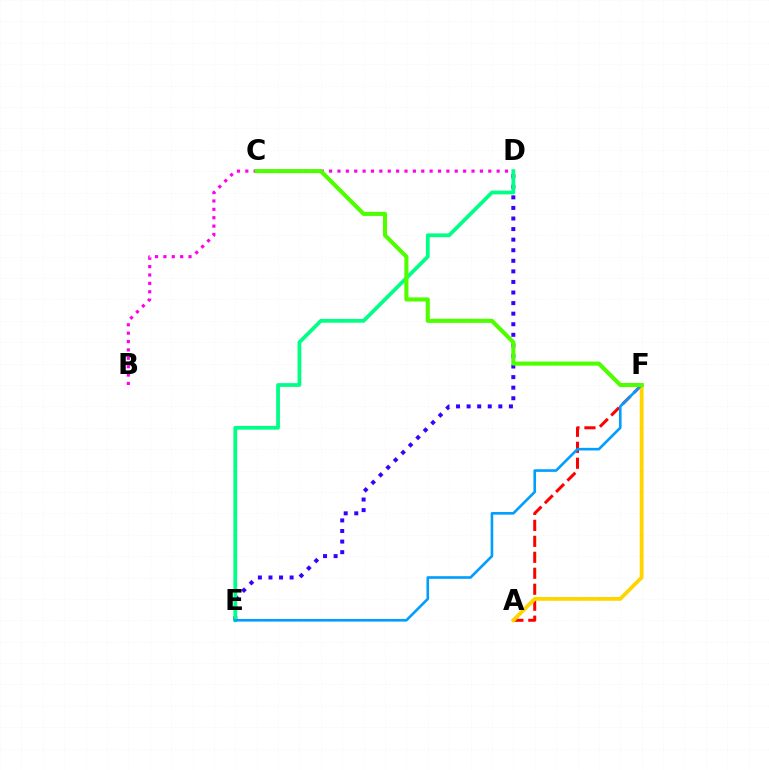{('A', 'F'): [{'color': '#ff0000', 'line_style': 'dashed', 'thickness': 2.17}, {'color': '#ffd500', 'line_style': 'solid', 'thickness': 2.75}], ('D', 'E'): [{'color': '#3700ff', 'line_style': 'dotted', 'thickness': 2.87}, {'color': '#00ff86', 'line_style': 'solid', 'thickness': 2.71}], ('B', 'D'): [{'color': '#ff00ed', 'line_style': 'dotted', 'thickness': 2.28}], ('E', 'F'): [{'color': '#009eff', 'line_style': 'solid', 'thickness': 1.89}], ('C', 'F'): [{'color': '#4fff00', 'line_style': 'solid', 'thickness': 2.95}]}